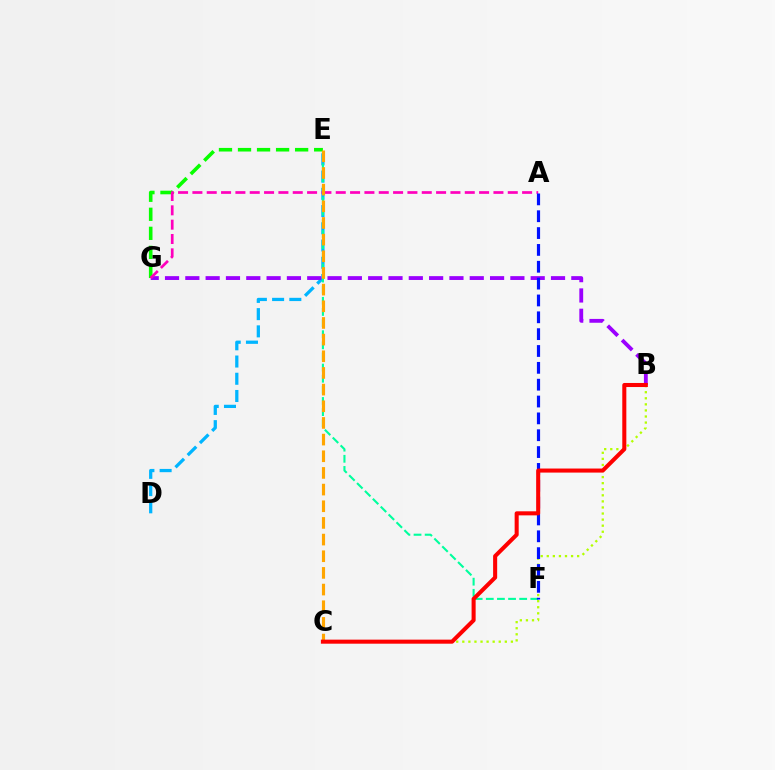{('B', 'C'): [{'color': '#b3ff00', 'line_style': 'dotted', 'thickness': 1.65}, {'color': '#ff0000', 'line_style': 'solid', 'thickness': 2.92}], ('E', 'G'): [{'color': '#08ff00', 'line_style': 'dashed', 'thickness': 2.59}], ('D', 'E'): [{'color': '#00b5ff', 'line_style': 'dashed', 'thickness': 2.34}], ('B', 'G'): [{'color': '#9b00ff', 'line_style': 'dashed', 'thickness': 2.76}], ('E', 'F'): [{'color': '#00ff9d', 'line_style': 'dashed', 'thickness': 1.51}], ('A', 'G'): [{'color': '#ff00bd', 'line_style': 'dashed', 'thickness': 1.95}], ('C', 'E'): [{'color': '#ffa500', 'line_style': 'dashed', 'thickness': 2.26}], ('A', 'F'): [{'color': '#0010ff', 'line_style': 'dashed', 'thickness': 2.29}]}